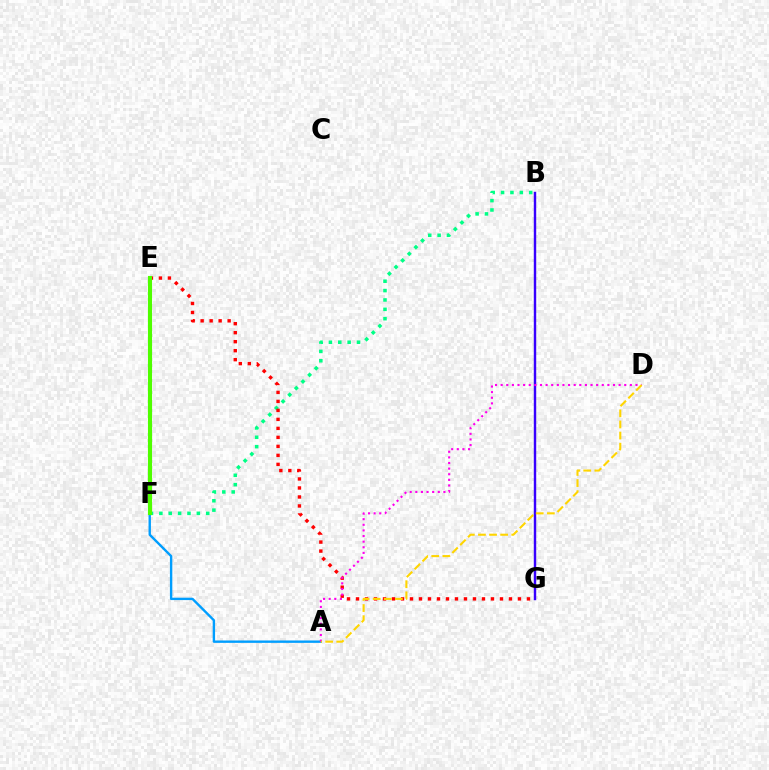{('B', 'G'): [{'color': '#3700ff', 'line_style': 'solid', 'thickness': 1.74}], ('B', 'F'): [{'color': '#00ff86', 'line_style': 'dotted', 'thickness': 2.55}], ('E', 'G'): [{'color': '#ff0000', 'line_style': 'dotted', 'thickness': 2.44}], ('A', 'F'): [{'color': '#009eff', 'line_style': 'solid', 'thickness': 1.72}], ('A', 'D'): [{'color': '#ff00ed', 'line_style': 'dotted', 'thickness': 1.53}, {'color': '#ffd500', 'line_style': 'dashed', 'thickness': 1.51}], ('E', 'F'): [{'color': '#4fff00', 'line_style': 'solid', 'thickness': 2.96}]}